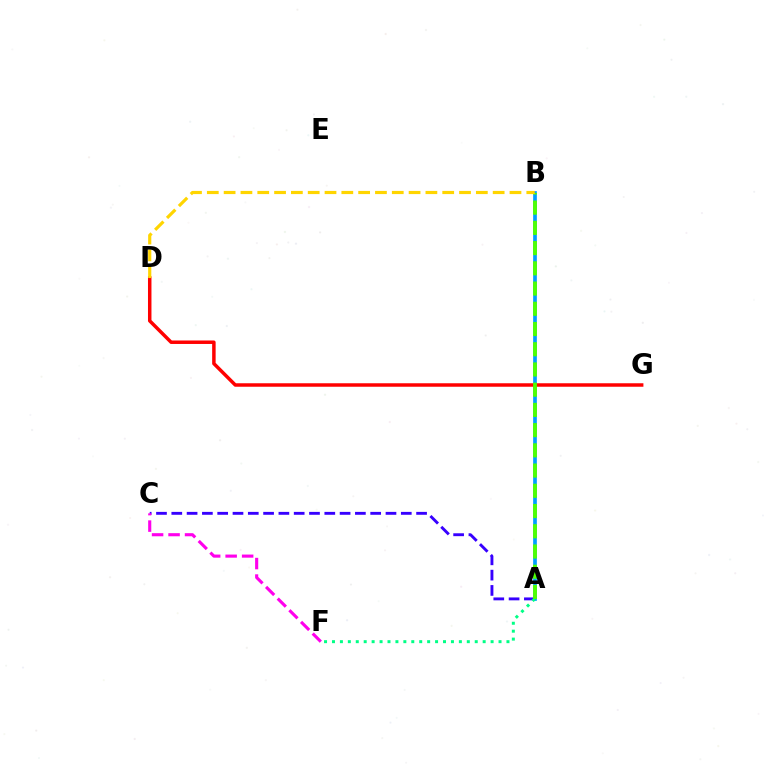{('A', 'B'): [{'color': '#009eff', 'line_style': 'solid', 'thickness': 2.66}, {'color': '#4fff00', 'line_style': 'dashed', 'thickness': 2.75}], ('A', 'C'): [{'color': '#3700ff', 'line_style': 'dashed', 'thickness': 2.08}], ('A', 'F'): [{'color': '#00ff86', 'line_style': 'dotted', 'thickness': 2.15}], ('D', 'G'): [{'color': '#ff0000', 'line_style': 'solid', 'thickness': 2.51}], ('B', 'D'): [{'color': '#ffd500', 'line_style': 'dashed', 'thickness': 2.28}], ('C', 'F'): [{'color': '#ff00ed', 'line_style': 'dashed', 'thickness': 2.24}]}